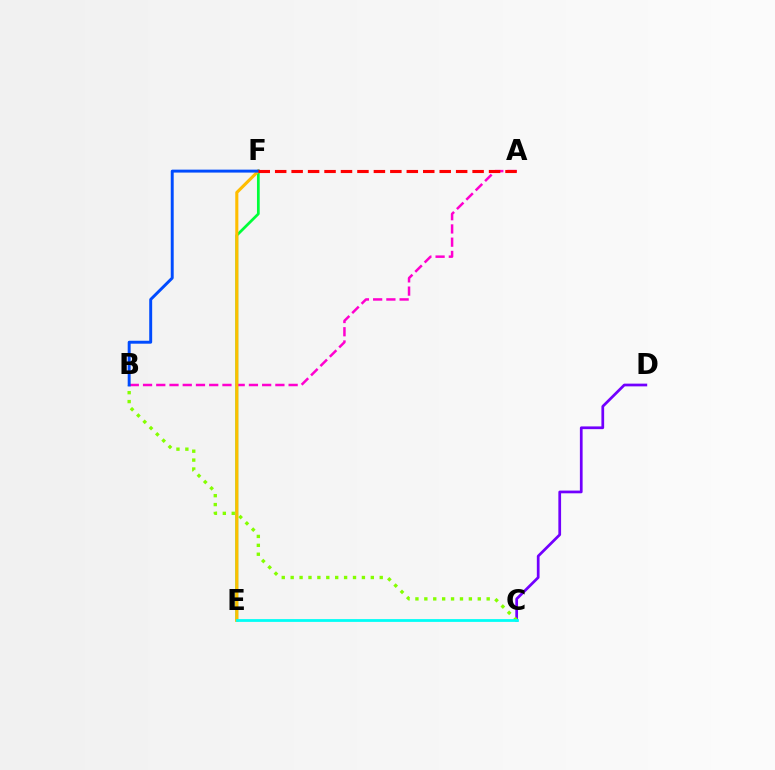{('E', 'F'): [{'color': '#00ff39', 'line_style': 'solid', 'thickness': 1.96}, {'color': '#ffbd00', 'line_style': 'solid', 'thickness': 2.23}], ('C', 'D'): [{'color': '#7200ff', 'line_style': 'solid', 'thickness': 1.96}], ('B', 'C'): [{'color': '#84ff00', 'line_style': 'dotted', 'thickness': 2.42}], ('A', 'B'): [{'color': '#ff00cf', 'line_style': 'dashed', 'thickness': 1.8}], ('C', 'E'): [{'color': '#00fff6', 'line_style': 'solid', 'thickness': 2.0}], ('B', 'F'): [{'color': '#004bff', 'line_style': 'solid', 'thickness': 2.12}], ('A', 'F'): [{'color': '#ff0000', 'line_style': 'dashed', 'thickness': 2.23}]}